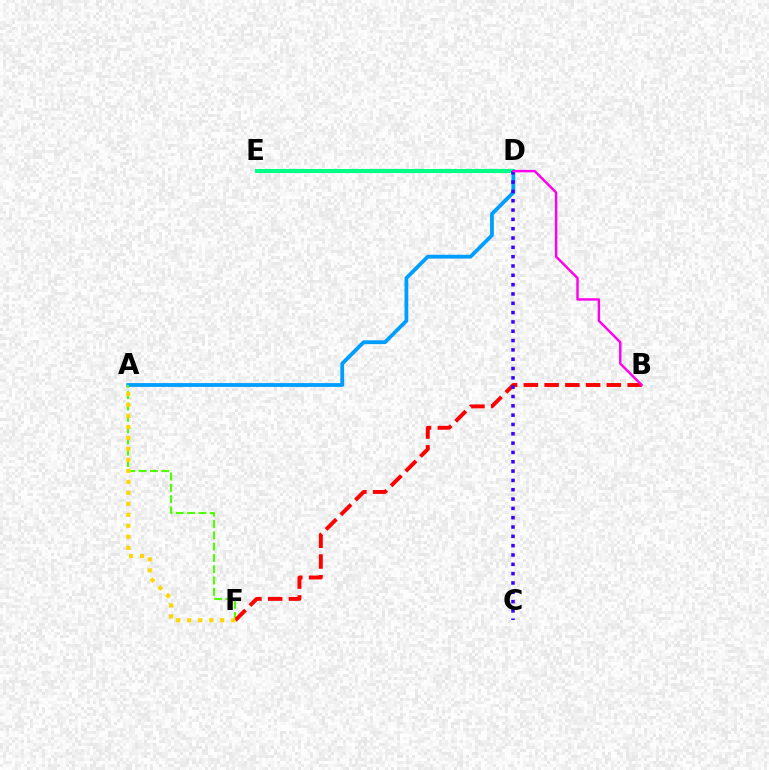{('A', 'D'): [{'color': '#009eff', 'line_style': 'solid', 'thickness': 2.74}], ('A', 'F'): [{'color': '#4fff00', 'line_style': 'dashed', 'thickness': 1.54}, {'color': '#ffd500', 'line_style': 'dotted', 'thickness': 2.99}], ('B', 'F'): [{'color': '#ff0000', 'line_style': 'dashed', 'thickness': 2.82}], ('D', 'E'): [{'color': '#00ff86', 'line_style': 'solid', 'thickness': 2.92}], ('C', 'D'): [{'color': '#3700ff', 'line_style': 'dotted', 'thickness': 2.53}], ('B', 'D'): [{'color': '#ff00ed', 'line_style': 'solid', 'thickness': 1.74}]}